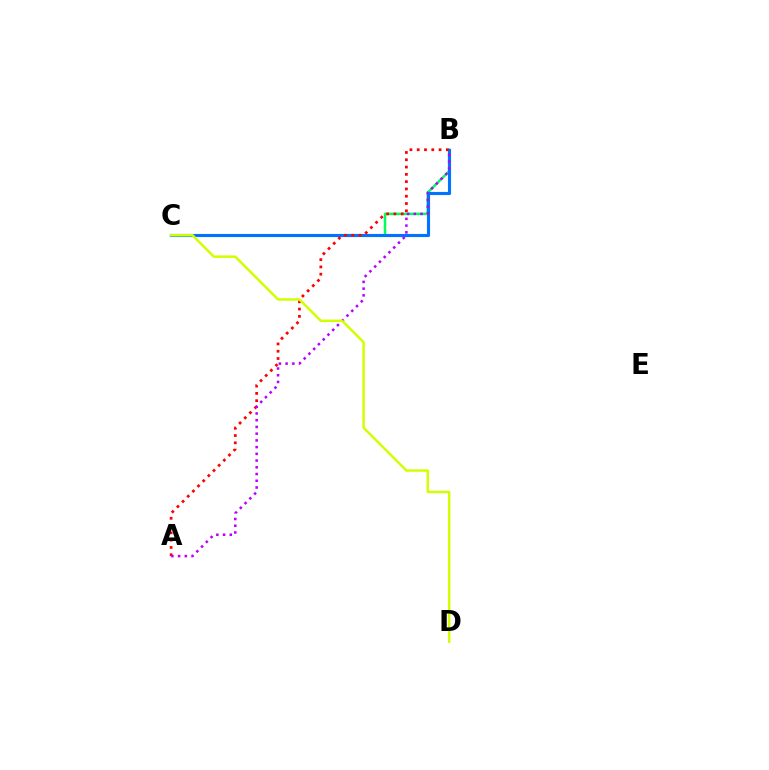{('B', 'C'): [{'color': '#00ff5c', 'line_style': 'solid', 'thickness': 1.8}, {'color': '#0074ff', 'line_style': 'solid', 'thickness': 2.26}], ('A', 'B'): [{'color': '#ff0000', 'line_style': 'dotted', 'thickness': 1.98}, {'color': '#b900ff', 'line_style': 'dotted', 'thickness': 1.83}], ('C', 'D'): [{'color': '#d1ff00', 'line_style': 'solid', 'thickness': 1.79}]}